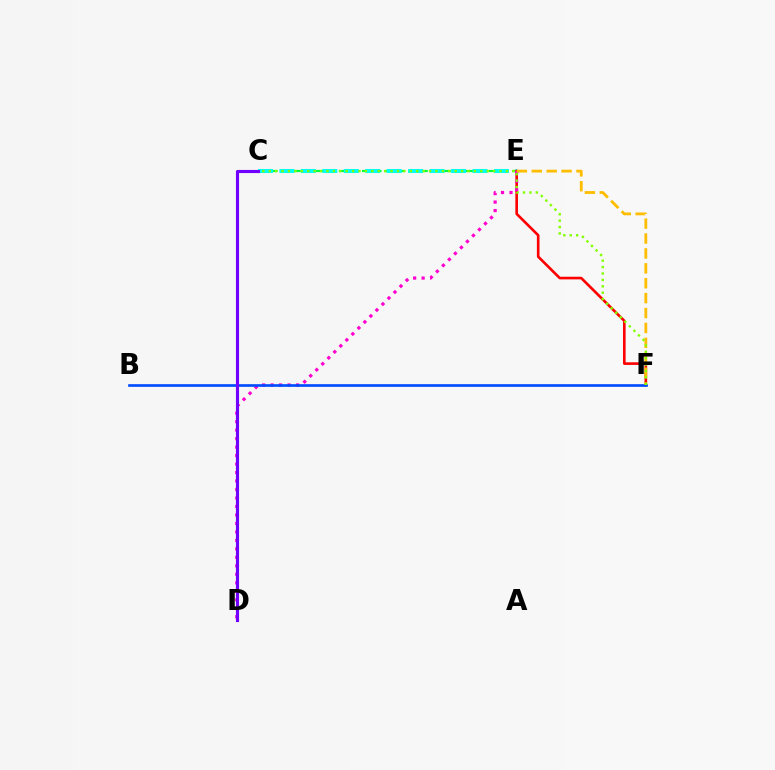{('C', 'E'): [{'color': '#00ff39', 'line_style': 'dashed', 'thickness': 1.57}, {'color': '#00fff6', 'line_style': 'dashed', 'thickness': 2.91}], ('E', 'F'): [{'color': '#ff0000', 'line_style': 'solid', 'thickness': 1.9}, {'color': '#ffbd00', 'line_style': 'dashed', 'thickness': 2.02}], ('D', 'E'): [{'color': '#ff00cf', 'line_style': 'dotted', 'thickness': 2.3}], ('B', 'F'): [{'color': '#004bff', 'line_style': 'solid', 'thickness': 1.91}], ('C', 'D'): [{'color': '#7200ff', 'line_style': 'solid', 'thickness': 2.25}], ('C', 'F'): [{'color': '#84ff00', 'line_style': 'dotted', 'thickness': 1.74}]}